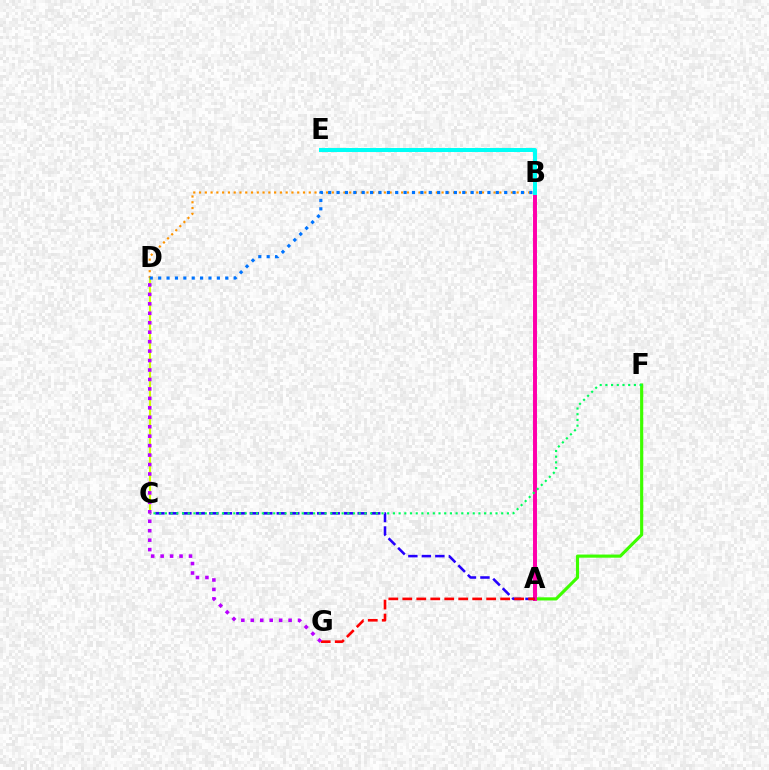{('A', 'F'): [{'color': '#3dff00', 'line_style': 'solid', 'thickness': 2.26}], ('A', 'B'): [{'color': '#ff00ac', 'line_style': 'solid', 'thickness': 2.86}], ('A', 'C'): [{'color': '#2500ff', 'line_style': 'dashed', 'thickness': 1.83}], ('C', 'D'): [{'color': '#d1ff00', 'line_style': 'solid', 'thickness': 1.53}], ('C', 'F'): [{'color': '#00ff5c', 'line_style': 'dotted', 'thickness': 1.55}], ('B', 'D'): [{'color': '#ff9400', 'line_style': 'dotted', 'thickness': 1.57}, {'color': '#0074ff', 'line_style': 'dotted', 'thickness': 2.28}], ('B', 'E'): [{'color': '#00fff6', 'line_style': 'solid', 'thickness': 2.89}], ('A', 'G'): [{'color': '#ff0000', 'line_style': 'dashed', 'thickness': 1.9}], ('D', 'G'): [{'color': '#b900ff', 'line_style': 'dotted', 'thickness': 2.57}]}